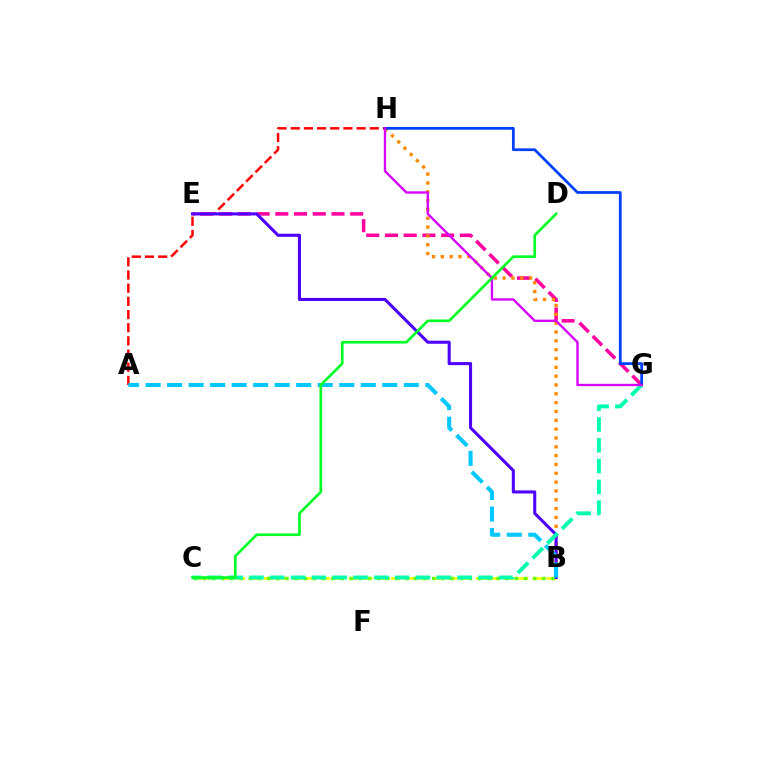{('A', 'H'): [{'color': '#ff0000', 'line_style': 'dashed', 'thickness': 1.79}], ('B', 'C'): [{'color': '#eeff00', 'line_style': 'dashed', 'thickness': 1.92}, {'color': '#66ff00', 'line_style': 'dotted', 'thickness': 2.49}], ('E', 'G'): [{'color': '#ff00a0', 'line_style': 'dashed', 'thickness': 2.54}], ('B', 'H'): [{'color': '#ff8800', 'line_style': 'dotted', 'thickness': 2.4}], ('B', 'E'): [{'color': '#4f00ff', 'line_style': 'solid', 'thickness': 2.21}], ('G', 'H'): [{'color': '#003fff', 'line_style': 'solid', 'thickness': 1.98}, {'color': '#d600ff', 'line_style': 'solid', 'thickness': 1.71}], ('C', 'G'): [{'color': '#00ffaf', 'line_style': 'dashed', 'thickness': 2.83}], ('A', 'B'): [{'color': '#00c7ff', 'line_style': 'dashed', 'thickness': 2.92}], ('C', 'D'): [{'color': '#00ff27', 'line_style': 'solid', 'thickness': 1.93}]}